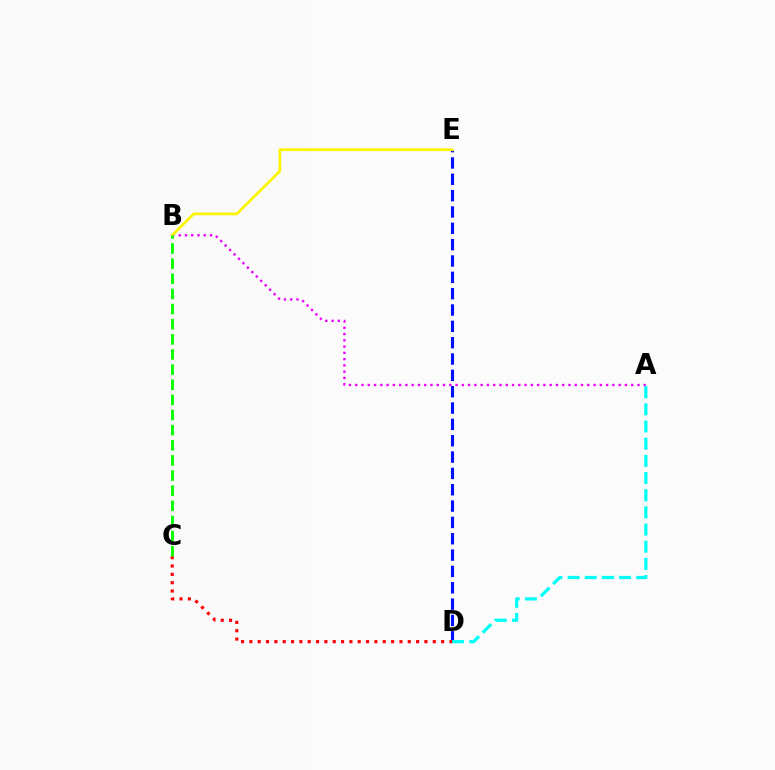{('D', 'E'): [{'color': '#0010ff', 'line_style': 'dashed', 'thickness': 2.22}], ('A', 'D'): [{'color': '#00fff6', 'line_style': 'dashed', 'thickness': 2.33}], ('A', 'B'): [{'color': '#ee00ff', 'line_style': 'dotted', 'thickness': 1.7}], ('B', 'E'): [{'color': '#fcf500', 'line_style': 'solid', 'thickness': 1.97}], ('C', 'D'): [{'color': '#ff0000', 'line_style': 'dotted', 'thickness': 2.27}], ('B', 'C'): [{'color': '#08ff00', 'line_style': 'dashed', 'thickness': 2.06}]}